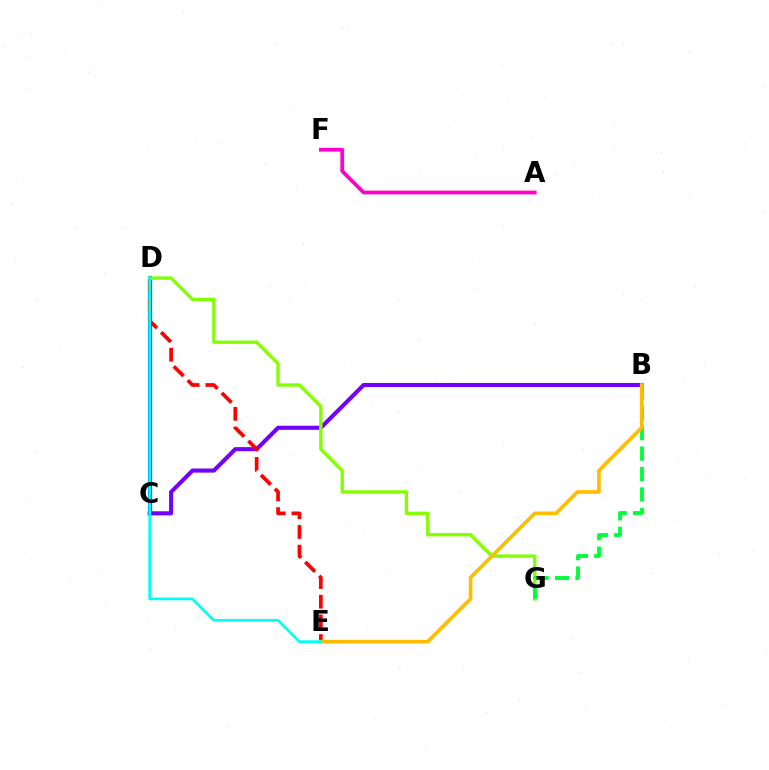{('A', 'F'): [{'color': '#ff00cf', 'line_style': 'solid', 'thickness': 2.7}], ('C', 'D'): [{'color': '#004bff', 'line_style': 'solid', 'thickness': 2.95}], ('B', 'C'): [{'color': '#7200ff', 'line_style': 'solid', 'thickness': 2.95}], ('D', 'E'): [{'color': '#ff0000', 'line_style': 'dashed', 'thickness': 2.67}, {'color': '#00fff6', 'line_style': 'solid', 'thickness': 1.95}], ('D', 'G'): [{'color': '#84ff00', 'line_style': 'solid', 'thickness': 2.42}], ('B', 'G'): [{'color': '#00ff39', 'line_style': 'dashed', 'thickness': 2.78}], ('B', 'E'): [{'color': '#ffbd00', 'line_style': 'solid', 'thickness': 2.63}]}